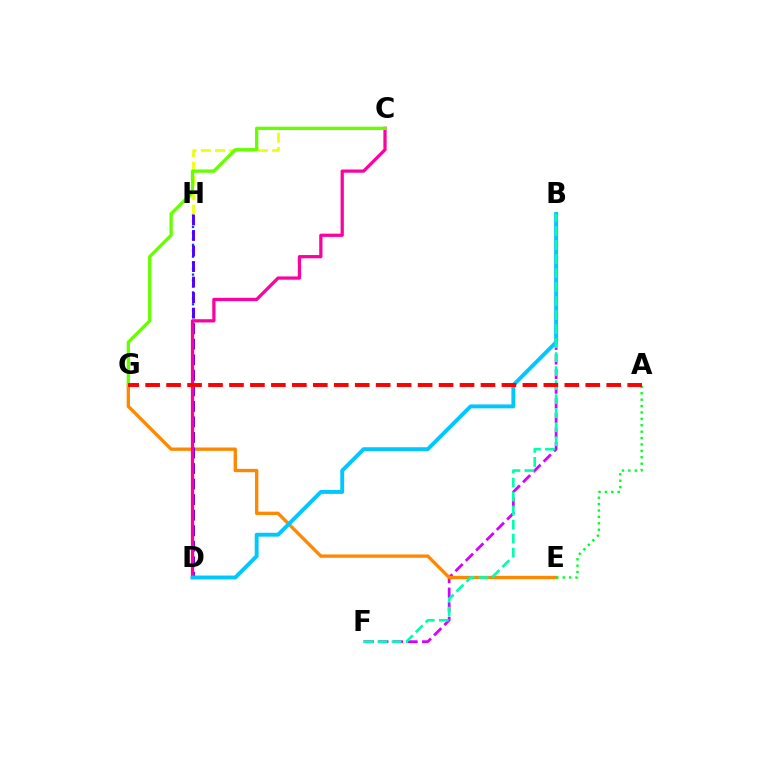{('B', 'F'): [{'color': '#d600ff', 'line_style': 'dashed', 'thickness': 1.98}, {'color': '#00ffaf', 'line_style': 'dashed', 'thickness': 1.9}], ('D', 'H'): [{'color': '#003fff', 'line_style': 'dotted', 'thickness': 1.62}, {'color': '#4f00ff', 'line_style': 'dashed', 'thickness': 2.11}], ('E', 'G'): [{'color': '#ff8800', 'line_style': 'solid', 'thickness': 2.4}], ('C', 'H'): [{'color': '#eeff00', 'line_style': 'dashed', 'thickness': 1.94}], ('C', 'D'): [{'color': '#ff00a0', 'line_style': 'solid', 'thickness': 2.34}], ('B', 'D'): [{'color': '#00c7ff', 'line_style': 'solid', 'thickness': 2.8}], ('A', 'E'): [{'color': '#00ff27', 'line_style': 'dotted', 'thickness': 1.74}], ('C', 'G'): [{'color': '#66ff00', 'line_style': 'solid', 'thickness': 2.39}], ('A', 'G'): [{'color': '#ff0000', 'line_style': 'dashed', 'thickness': 2.85}]}